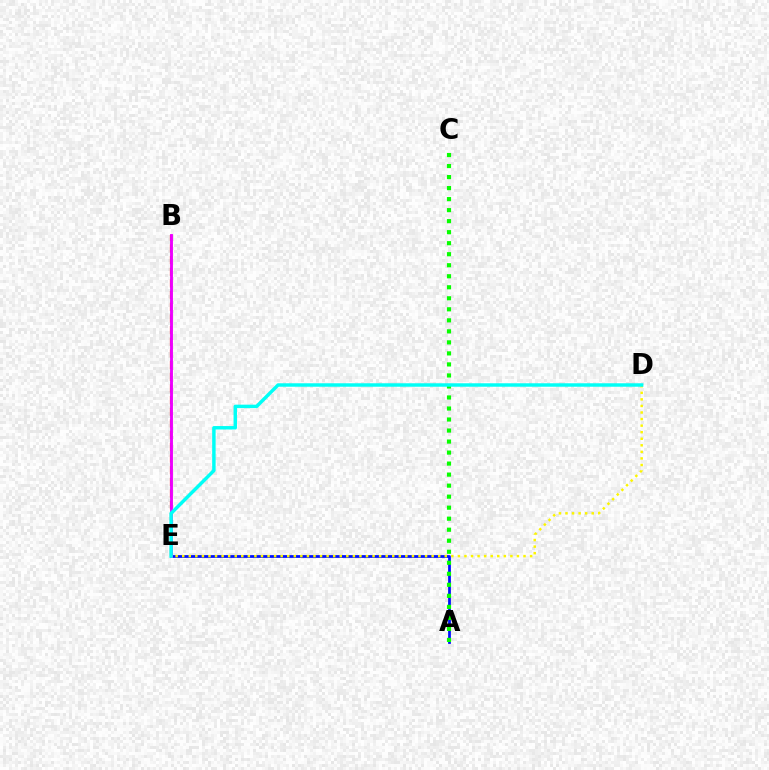{('A', 'E'): [{'color': '#0010ff', 'line_style': 'solid', 'thickness': 1.98}], ('A', 'C'): [{'color': '#08ff00', 'line_style': 'dotted', 'thickness': 2.99}], ('B', 'E'): [{'color': '#ff0000', 'line_style': 'dashed', 'thickness': 1.59}, {'color': '#ee00ff', 'line_style': 'solid', 'thickness': 2.07}], ('D', 'E'): [{'color': '#fcf500', 'line_style': 'dotted', 'thickness': 1.78}, {'color': '#00fff6', 'line_style': 'solid', 'thickness': 2.48}]}